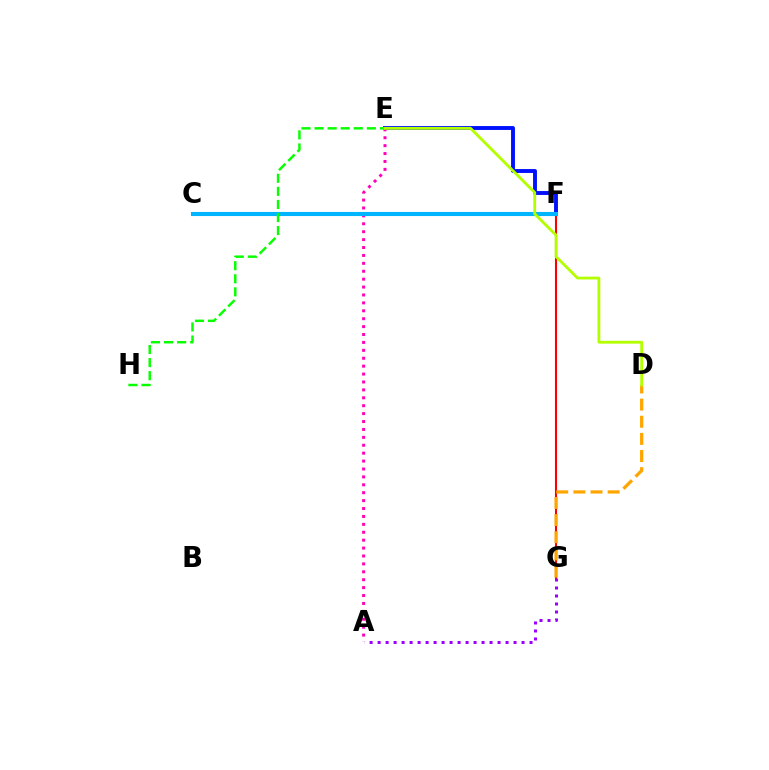{('C', 'F'): [{'color': '#00ff9d', 'line_style': 'dotted', 'thickness': 1.84}, {'color': '#00b5ff', 'line_style': 'solid', 'thickness': 2.96}], ('E', 'F'): [{'color': '#0010ff', 'line_style': 'solid', 'thickness': 2.81}], ('F', 'G'): [{'color': '#ff0000', 'line_style': 'solid', 'thickness': 1.5}], ('A', 'E'): [{'color': '#ff00bd', 'line_style': 'dotted', 'thickness': 2.15}], ('D', 'G'): [{'color': '#ffa500', 'line_style': 'dashed', 'thickness': 2.33}], ('E', 'H'): [{'color': '#08ff00', 'line_style': 'dashed', 'thickness': 1.78}], ('D', 'E'): [{'color': '#b3ff00', 'line_style': 'solid', 'thickness': 2.03}], ('A', 'G'): [{'color': '#9b00ff', 'line_style': 'dotted', 'thickness': 2.17}]}